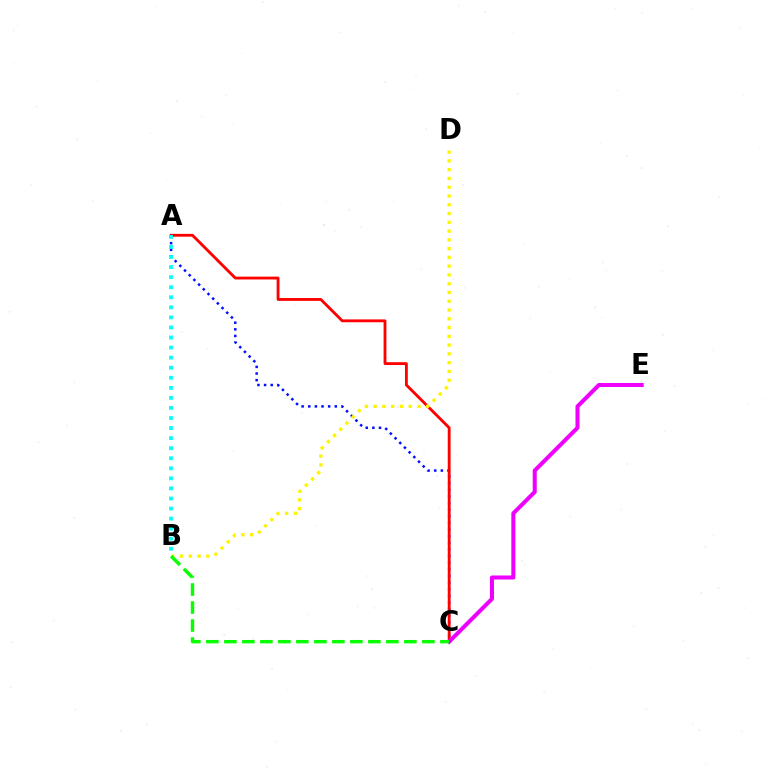{('A', 'C'): [{'color': '#0010ff', 'line_style': 'dotted', 'thickness': 1.8}, {'color': '#ff0000', 'line_style': 'solid', 'thickness': 2.04}], ('B', 'D'): [{'color': '#fcf500', 'line_style': 'dotted', 'thickness': 2.38}], ('C', 'E'): [{'color': '#ee00ff', 'line_style': 'solid', 'thickness': 2.9}], ('B', 'C'): [{'color': '#08ff00', 'line_style': 'dashed', 'thickness': 2.45}], ('A', 'B'): [{'color': '#00fff6', 'line_style': 'dotted', 'thickness': 2.73}]}